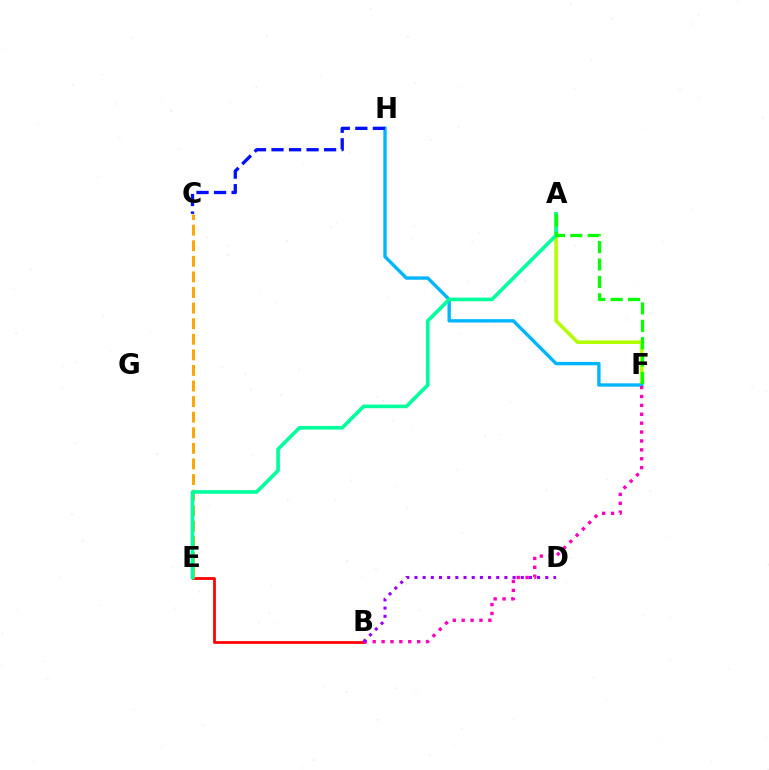{('A', 'F'): [{'color': '#b3ff00', 'line_style': 'solid', 'thickness': 2.59}, {'color': '#08ff00', 'line_style': 'dashed', 'thickness': 2.36}], ('B', 'E'): [{'color': '#ff0000', 'line_style': 'solid', 'thickness': 1.99}], ('F', 'H'): [{'color': '#00b5ff', 'line_style': 'solid', 'thickness': 2.42}], ('C', 'E'): [{'color': '#ffa500', 'line_style': 'dashed', 'thickness': 2.12}], ('A', 'E'): [{'color': '#00ff9d', 'line_style': 'solid', 'thickness': 2.62}], ('B', 'F'): [{'color': '#ff00bd', 'line_style': 'dotted', 'thickness': 2.42}], ('C', 'H'): [{'color': '#0010ff', 'line_style': 'dashed', 'thickness': 2.38}], ('B', 'D'): [{'color': '#9b00ff', 'line_style': 'dotted', 'thickness': 2.22}]}